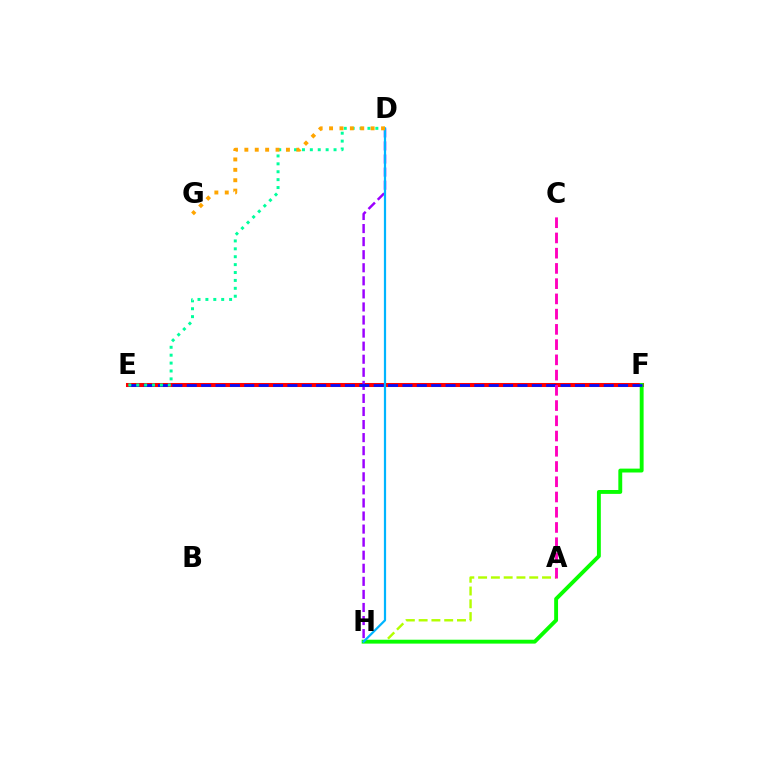{('E', 'F'): [{'color': '#ff0000', 'line_style': 'solid', 'thickness': 2.9}, {'color': '#0010ff', 'line_style': 'dashed', 'thickness': 1.95}], ('A', 'H'): [{'color': '#b3ff00', 'line_style': 'dashed', 'thickness': 1.74}], ('D', 'H'): [{'color': '#9b00ff', 'line_style': 'dashed', 'thickness': 1.77}, {'color': '#00b5ff', 'line_style': 'solid', 'thickness': 1.6}], ('F', 'H'): [{'color': '#08ff00', 'line_style': 'solid', 'thickness': 2.79}], ('D', 'E'): [{'color': '#00ff9d', 'line_style': 'dotted', 'thickness': 2.15}], ('A', 'C'): [{'color': '#ff00bd', 'line_style': 'dashed', 'thickness': 2.07}], ('D', 'G'): [{'color': '#ffa500', 'line_style': 'dotted', 'thickness': 2.82}]}